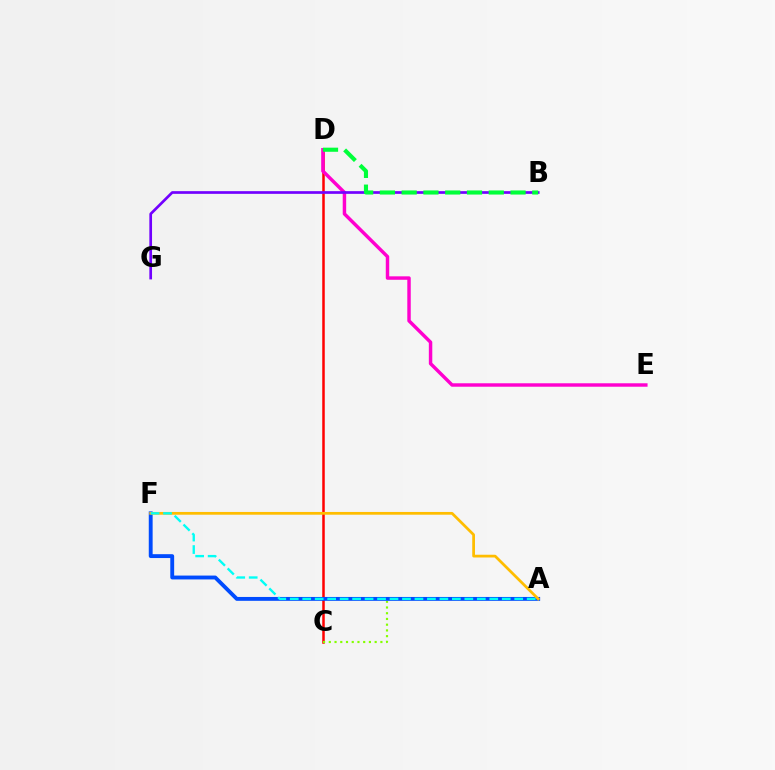{('C', 'D'): [{'color': '#ff0000', 'line_style': 'solid', 'thickness': 1.81}], ('D', 'E'): [{'color': '#ff00cf', 'line_style': 'solid', 'thickness': 2.48}], ('B', 'G'): [{'color': '#7200ff', 'line_style': 'solid', 'thickness': 1.94}], ('A', 'C'): [{'color': '#84ff00', 'line_style': 'dotted', 'thickness': 1.56}], ('B', 'D'): [{'color': '#00ff39', 'line_style': 'dashed', 'thickness': 2.96}], ('A', 'F'): [{'color': '#004bff', 'line_style': 'solid', 'thickness': 2.78}, {'color': '#ffbd00', 'line_style': 'solid', 'thickness': 1.98}, {'color': '#00fff6', 'line_style': 'dashed', 'thickness': 1.69}]}